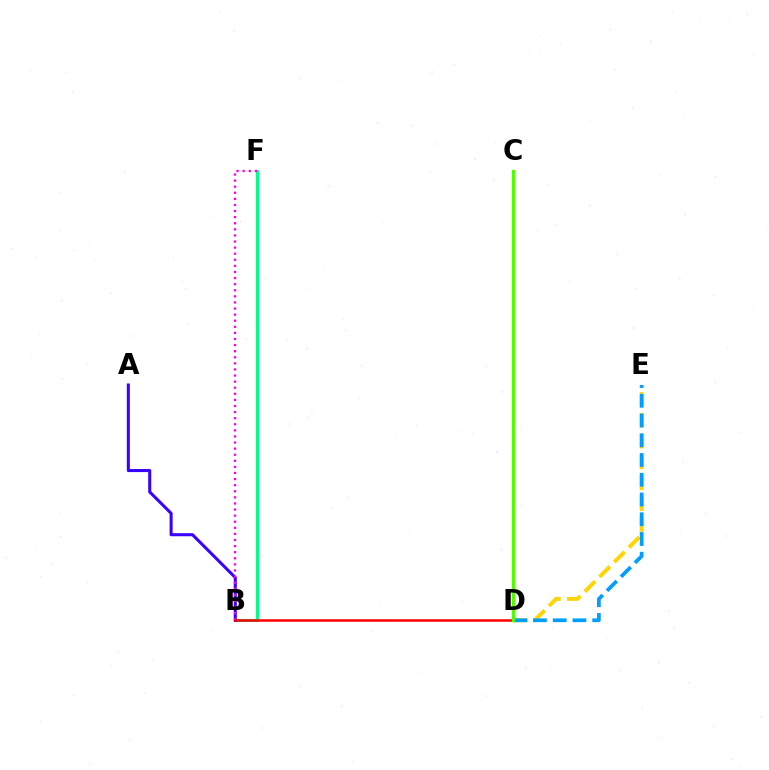{('B', 'F'): [{'color': '#00ff86', 'line_style': 'solid', 'thickness': 2.21}, {'color': '#ff00ed', 'line_style': 'dotted', 'thickness': 1.66}], ('D', 'E'): [{'color': '#ffd500', 'line_style': 'dashed', 'thickness': 2.83}, {'color': '#009eff', 'line_style': 'dashed', 'thickness': 2.68}], ('A', 'B'): [{'color': '#3700ff', 'line_style': 'solid', 'thickness': 2.19}], ('B', 'D'): [{'color': '#ff0000', 'line_style': 'solid', 'thickness': 1.81}], ('C', 'D'): [{'color': '#4fff00', 'line_style': 'solid', 'thickness': 2.4}]}